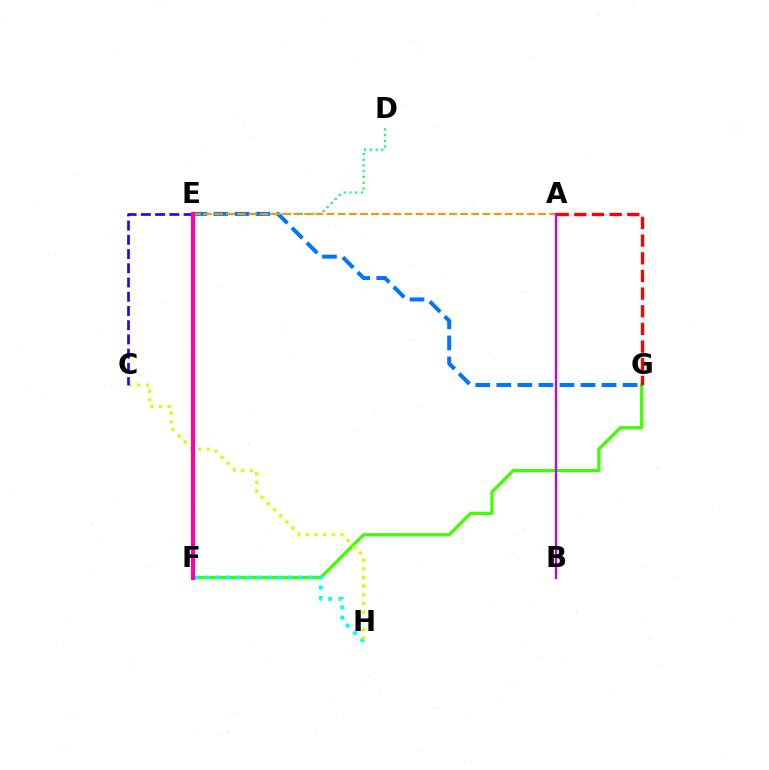{('F', 'G'): [{'color': '#3dff00', 'line_style': 'solid', 'thickness': 2.32}], ('F', 'H'): [{'color': '#00fff6', 'line_style': 'dotted', 'thickness': 2.8}], ('E', 'G'): [{'color': '#0074ff', 'line_style': 'dashed', 'thickness': 2.86}], ('C', 'H'): [{'color': '#d1ff00', 'line_style': 'dotted', 'thickness': 2.35}], ('D', 'E'): [{'color': '#00ff5c', 'line_style': 'dotted', 'thickness': 1.56}], ('A', 'E'): [{'color': '#ff9400', 'line_style': 'dashed', 'thickness': 1.51}], ('A', 'G'): [{'color': '#ff0000', 'line_style': 'dashed', 'thickness': 2.4}], ('C', 'E'): [{'color': '#2500ff', 'line_style': 'dashed', 'thickness': 1.93}], ('A', 'B'): [{'color': '#b900ff', 'line_style': 'solid', 'thickness': 1.64}], ('E', 'F'): [{'color': '#ff00ac', 'line_style': 'solid', 'thickness': 2.95}]}